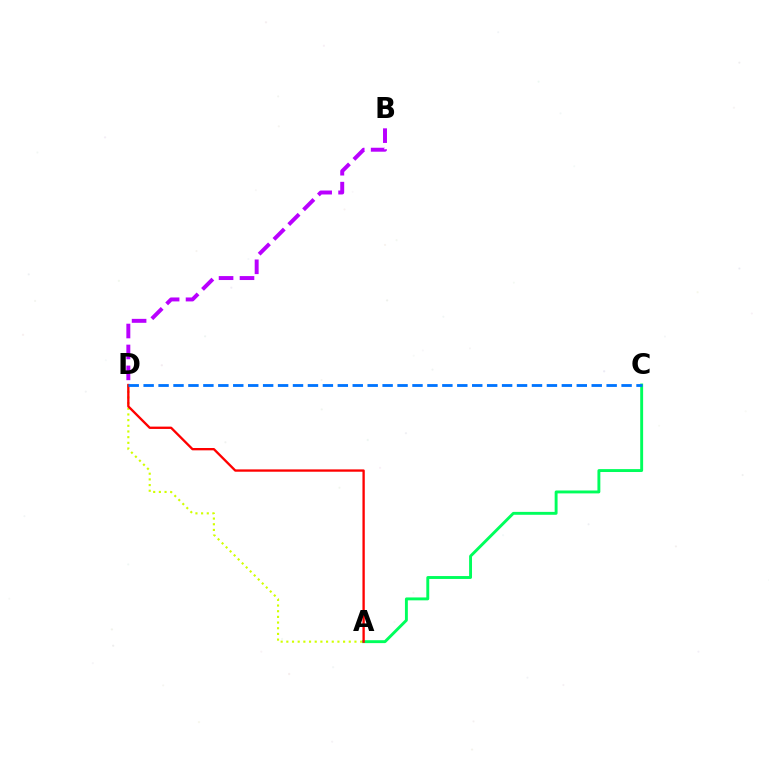{('A', 'C'): [{'color': '#00ff5c', 'line_style': 'solid', 'thickness': 2.09}], ('B', 'D'): [{'color': '#b900ff', 'line_style': 'dashed', 'thickness': 2.84}], ('A', 'D'): [{'color': '#d1ff00', 'line_style': 'dotted', 'thickness': 1.54}, {'color': '#ff0000', 'line_style': 'solid', 'thickness': 1.68}], ('C', 'D'): [{'color': '#0074ff', 'line_style': 'dashed', 'thickness': 2.03}]}